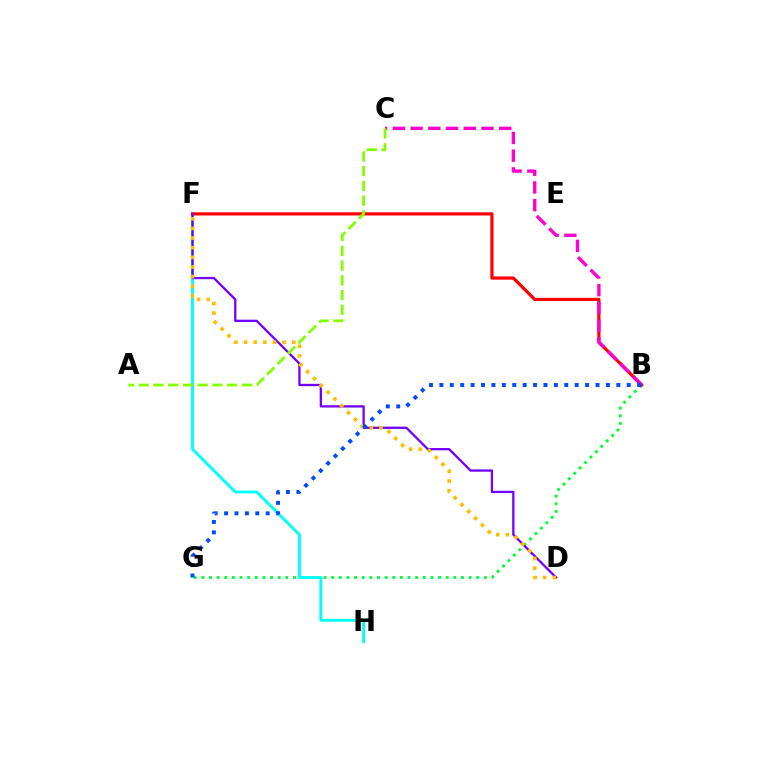{('B', 'G'): [{'color': '#00ff39', 'line_style': 'dotted', 'thickness': 2.07}, {'color': '#004bff', 'line_style': 'dotted', 'thickness': 2.83}], ('F', 'H'): [{'color': '#00fff6', 'line_style': 'solid', 'thickness': 2.09}], ('B', 'F'): [{'color': '#ff0000', 'line_style': 'solid', 'thickness': 2.3}], ('D', 'F'): [{'color': '#7200ff', 'line_style': 'solid', 'thickness': 1.65}, {'color': '#ffbd00', 'line_style': 'dotted', 'thickness': 2.62}], ('B', 'C'): [{'color': '#ff00cf', 'line_style': 'dashed', 'thickness': 2.41}], ('A', 'C'): [{'color': '#84ff00', 'line_style': 'dashed', 'thickness': 2.0}]}